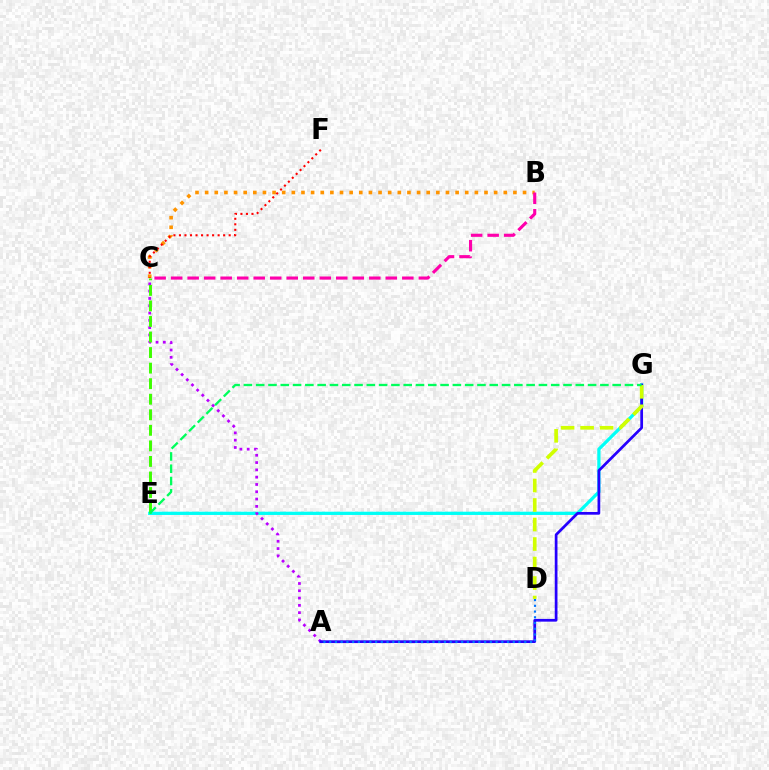{('E', 'G'): [{'color': '#00fff6', 'line_style': 'solid', 'thickness': 2.34}, {'color': '#00ff5c', 'line_style': 'dashed', 'thickness': 1.67}], ('A', 'C'): [{'color': '#b900ff', 'line_style': 'dotted', 'thickness': 1.98}], ('B', 'C'): [{'color': '#ff9400', 'line_style': 'dotted', 'thickness': 2.62}, {'color': '#ff00ac', 'line_style': 'dashed', 'thickness': 2.24}], ('A', 'G'): [{'color': '#2500ff', 'line_style': 'solid', 'thickness': 1.96}], ('D', 'G'): [{'color': '#d1ff00', 'line_style': 'dashed', 'thickness': 2.65}], ('C', 'F'): [{'color': '#ff0000', 'line_style': 'dotted', 'thickness': 1.5}], ('C', 'E'): [{'color': '#3dff00', 'line_style': 'dashed', 'thickness': 2.11}], ('A', 'D'): [{'color': '#0074ff', 'line_style': 'dotted', 'thickness': 1.56}]}